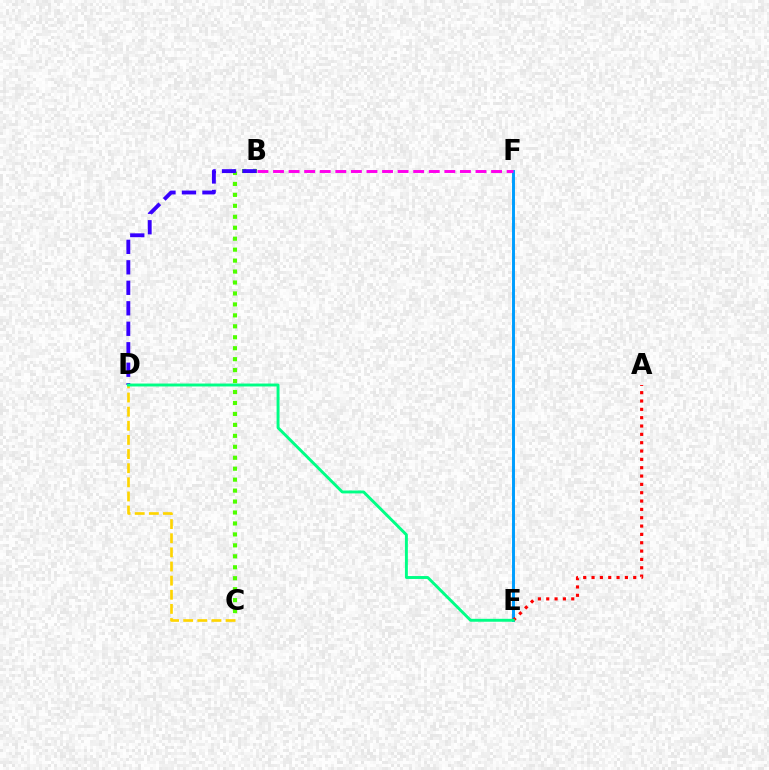{('B', 'C'): [{'color': '#4fff00', 'line_style': 'dotted', 'thickness': 2.98}], ('E', 'F'): [{'color': '#009eff', 'line_style': 'solid', 'thickness': 2.13}], ('C', 'D'): [{'color': '#ffd500', 'line_style': 'dashed', 'thickness': 1.92}], ('B', 'F'): [{'color': '#ff00ed', 'line_style': 'dashed', 'thickness': 2.12}], ('A', 'E'): [{'color': '#ff0000', 'line_style': 'dotted', 'thickness': 2.27}], ('B', 'D'): [{'color': '#3700ff', 'line_style': 'dashed', 'thickness': 2.78}], ('D', 'E'): [{'color': '#00ff86', 'line_style': 'solid', 'thickness': 2.1}]}